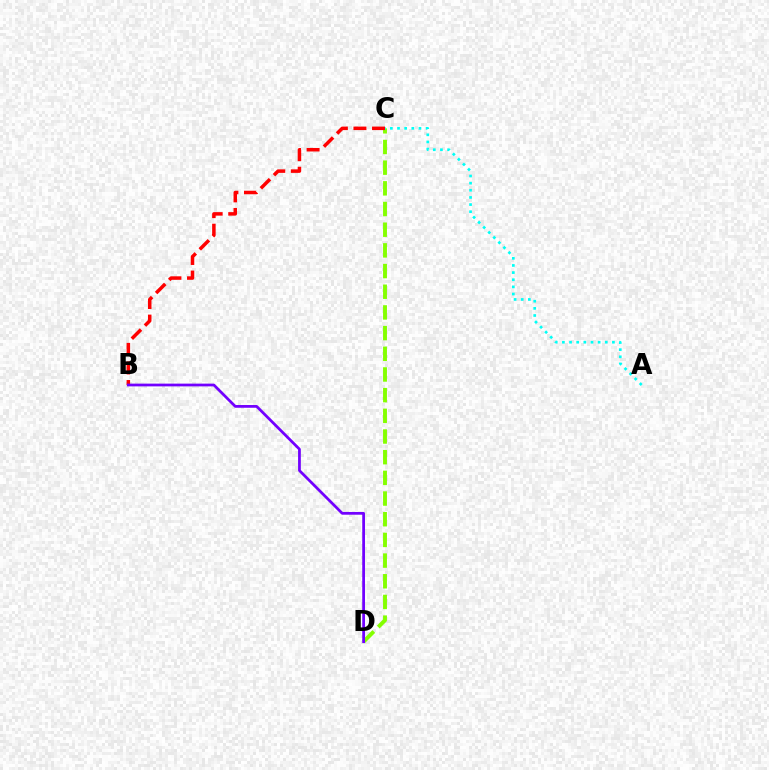{('C', 'D'): [{'color': '#84ff00', 'line_style': 'dashed', 'thickness': 2.81}], ('B', 'C'): [{'color': '#ff0000', 'line_style': 'dashed', 'thickness': 2.52}], ('B', 'D'): [{'color': '#7200ff', 'line_style': 'solid', 'thickness': 1.98}], ('A', 'C'): [{'color': '#00fff6', 'line_style': 'dotted', 'thickness': 1.94}]}